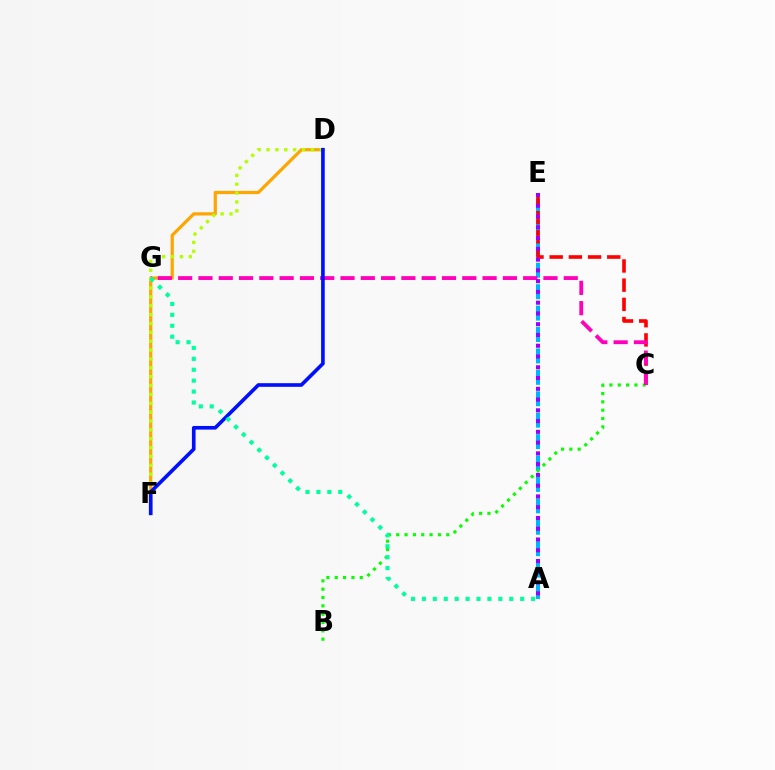{('D', 'F'): [{'color': '#ffa500', 'line_style': 'solid', 'thickness': 2.31}, {'color': '#b3ff00', 'line_style': 'dotted', 'thickness': 2.41}, {'color': '#0010ff', 'line_style': 'solid', 'thickness': 2.63}], ('A', 'E'): [{'color': '#00b5ff', 'line_style': 'dashed', 'thickness': 2.91}, {'color': '#9b00ff', 'line_style': 'dotted', 'thickness': 2.92}], ('C', 'E'): [{'color': '#ff0000', 'line_style': 'dashed', 'thickness': 2.61}], ('B', 'C'): [{'color': '#08ff00', 'line_style': 'dotted', 'thickness': 2.26}], ('C', 'G'): [{'color': '#ff00bd', 'line_style': 'dashed', 'thickness': 2.76}], ('A', 'G'): [{'color': '#00ff9d', 'line_style': 'dotted', 'thickness': 2.97}]}